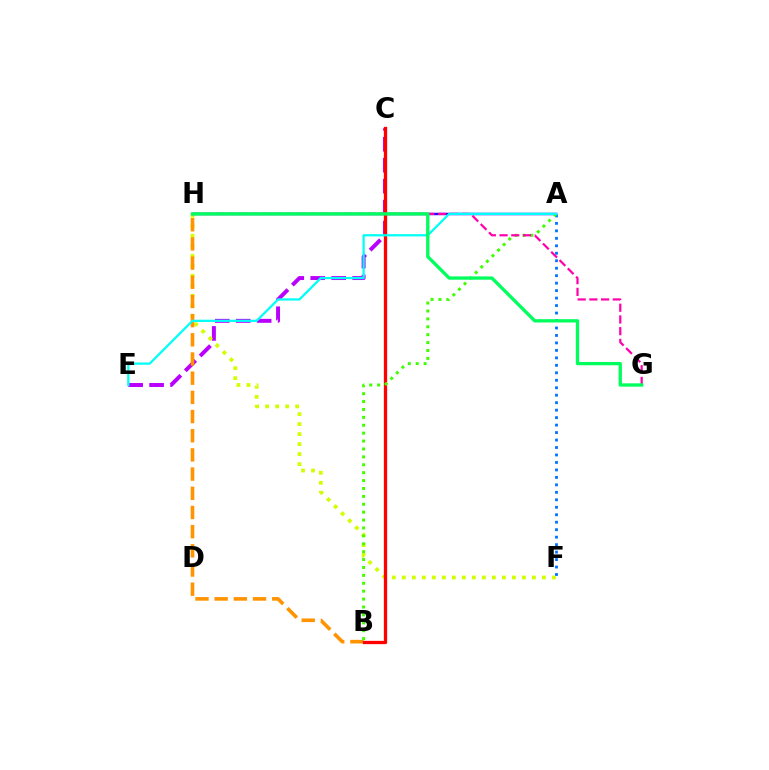{('C', 'E'): [{'color': '#b900ff', 'line_style': 'dashed', 'thickness': 2.85}], ('F', 'H'): [{'color': '#d1ff00', 'line_style': 'dotted', 'thickness': 2.72}], ('A', 'H'): [{'color': '#2500ff', 'line_style': 'solid', 'thickness': 1.76}], ('A', 'F'): [{'color': '#0074ff', 'line_style': 'dotted', 'thickness': 2.03}], ('B', 'H'): [{'color': '#ff9400', 'line_style': 'dashed', 'thickness': 2.61}], ('B', 'C'): [{'color': '#ff0000', 'line_style': 'solid', 'thickness': 2.37}], ('A', 'B'): [{'color': '#3dff00', 'line_style': 'dotted', 'thickness': 2.15}], ('G', 'H'): [{'color': '#ff00ac', 'line_style': 'dashed', 'thickness': 1.59}, {'color': '#00ff5c', 'line_style': 'solid', 'thickness': 2.38}], ('A', 'E'): [{'color': '#00fff6', 'line_style': 'solid', 'thickness': 1.62}]}